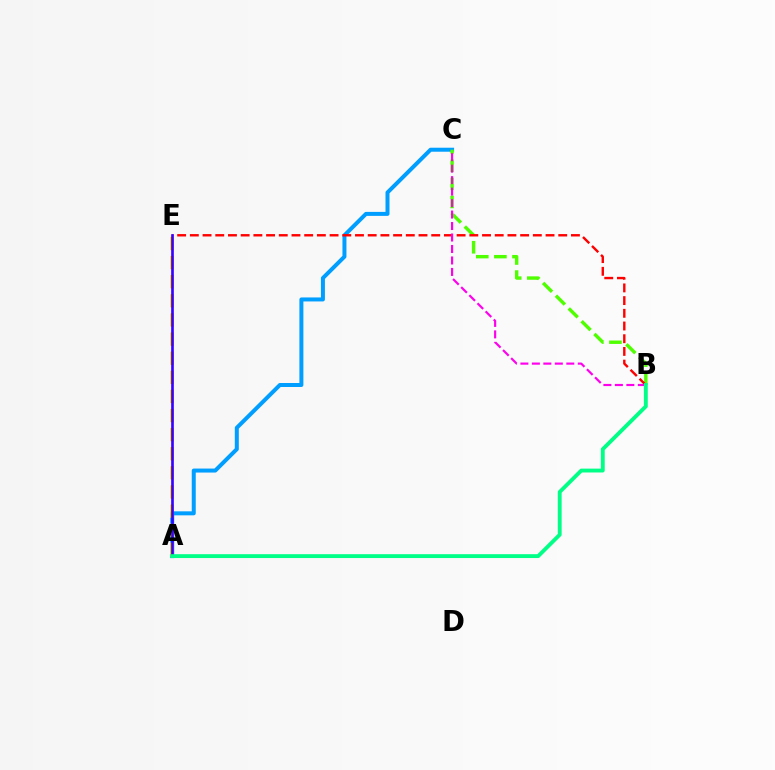{('A', 'C'): [{'color': '#009eff', 'line_style': 'solid', 'thickness': 2.88}], ('B', 'C'): [{'color': '#4fff00', 'line_style': 'dashed', 'thickness': 2.46}, {'color': '#ff00ed', 'line_style': 'dashed', 'thickness': 1.56}], ('B', 'E'): [{'color': '#ff0000', 'line_style': 'dashed', 'thickness': 1.73}], ('A', 'E'): [{'color': '#ffd500', 'line_style': 'dashed', 'thickness': 2.6}, {'color': '#3700ff', 'line_style': 'solid', 'thickness': 1.91}], ('A', 'B'): [{'color': '#00ff86', 'line_style': 'solid', 'thickness': 2.78}]}